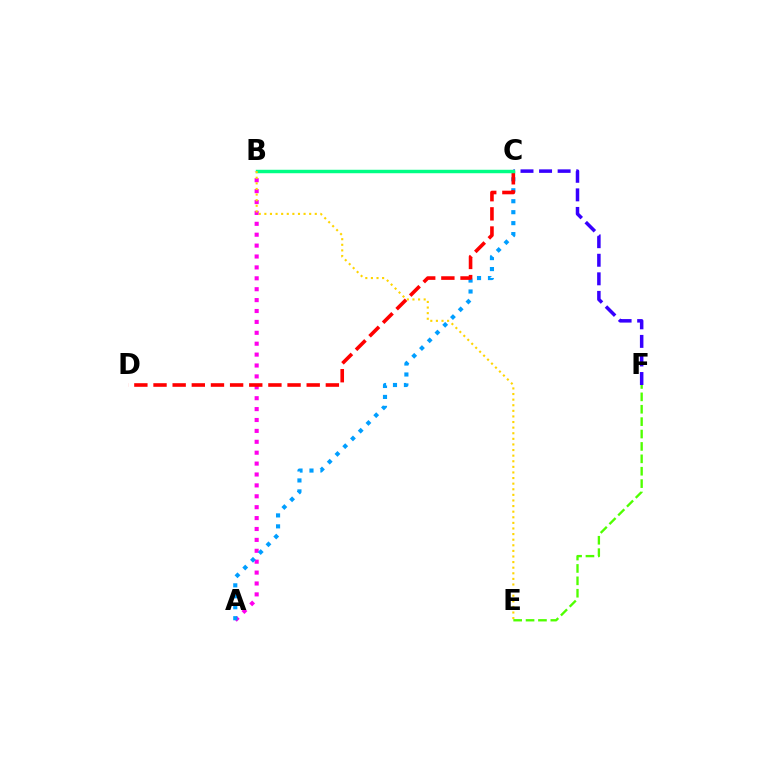{('A', 'B'): [{'color': '#ff00ed', 'line_style': 'dotted', 'thickness': 2.96}], ('C', 'F'): [{'color': '#3700ff', 'line_style': 'dashed', 'thickness': 2.52}], ('A', 'C'): [{'color': '#009eff', 'line_style': 'dotted', 'thickness': 2.98}], ('C', 'D'): [{'color': '#ff0000', 'line_style': 'dashed', 'thickness': 2.6}], ('B', 'C'): [{'color': '#00ff86', 'line_style': 'solid', 'thickness': 2.48}], ('B', 'E'): [{'color': '#ffd500', 'line_style': 'dotted', 'thickness': 1.52}], ('E', 'F'): [{'color': '#4fff00', 'line_style': 'dashed', 'thickness': 1.68}]}